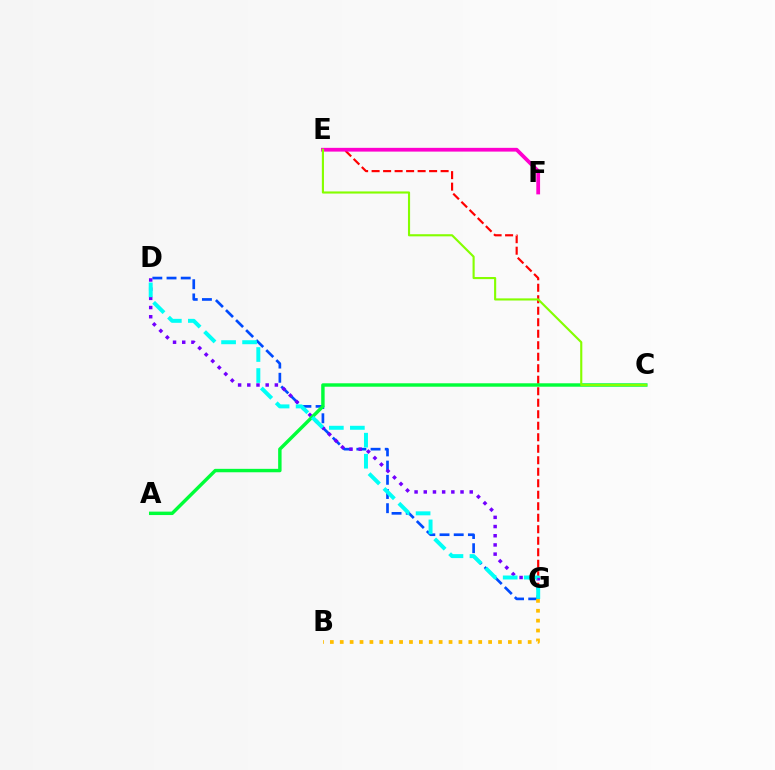{('D', 'G'): [{'color': '#004bff', 'line_style': 'dashed', 'thickness': 1.93}, {'color': '#7200ff', 'line_style': 'dotted', 'thickness': 2.5}, {'color': '#00fff6', 'line_style': 'dashed', 'thickness': 2.86}], ('E', 'G'): [{'color': '#ff0000', 'line_style': 'dashed', 'thickness': 1.56}], ('B', 'G'): [{'color': '#ffbd00', 'line_style': 'dotted', 'thickness': 2.69}], ('A', 'C'): [{'color': '#00ff39', 'line_style': 'solid', 'thickness': 2.47}], ('E', 'F'): [{'color': '#ff00cf', 'line_style': 'solid', 'thickness': 2.71}], ('C', 'E'): [{'color': '#84ff00', 'line_style': 'solid', 'thickness': 1.53}]}